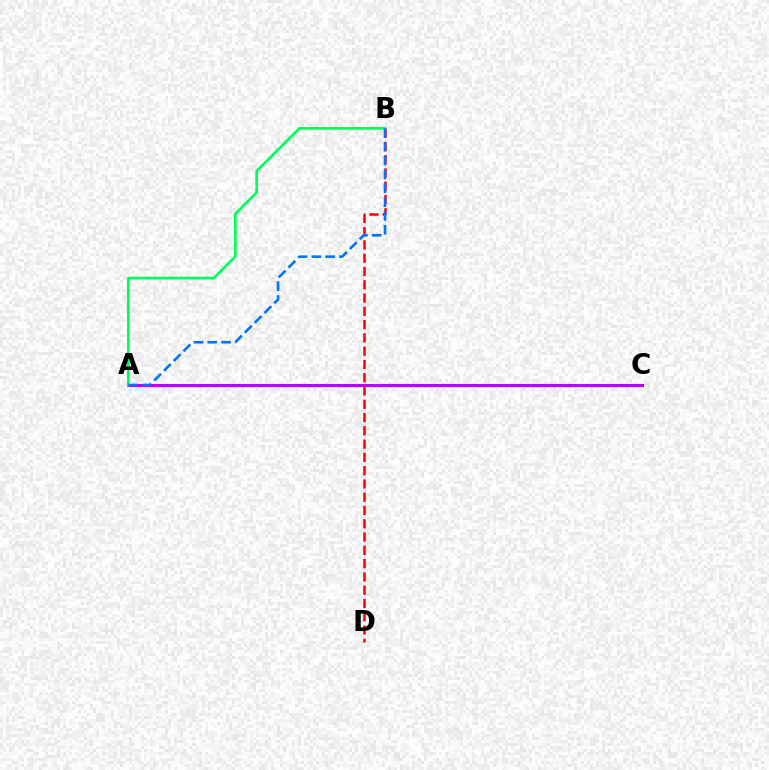{('A', 'C'): [{'color': '#d1ff00', 'line_style': 'dotted', 'thickness': 2.36}, {'color': '#b900ff', 'line_style': 'solid', 'thickness': 2.16}], ('B', 'D'): [{'color': '#ff0000', 'line_style': 'dashed', 'thickness': 1.8}], ('A', 'B'): [{'color': '#00ff5c', 'line_style': 'solid', 'thickness': 1.93}, {'color': '#0074ff', 'line_style': 'dashed', 'thickness': 1.88}]}